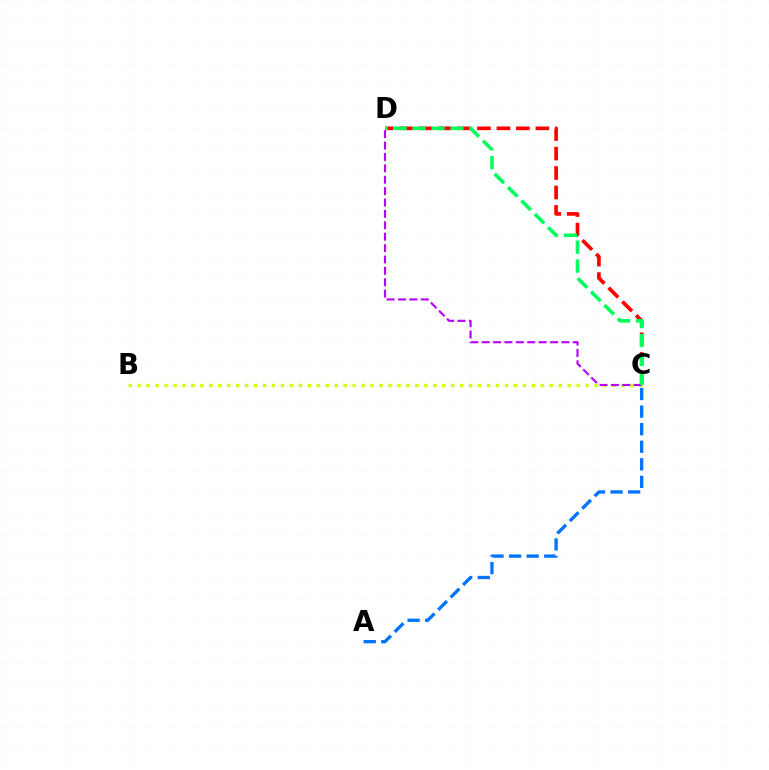{('B', 'C'): [{'color': '#d1ff00', 'line_style': 'dotted', 'thickness': 2.43}], ('C', 'D'): [{'color': '#ff0000', 'line_style': 'dashed', 'thickness': 2.65}, {'color': '#b900ff', 'line_style': 'dashed', 'thickness': 1.55}, {'color': '#00ff5c', 'line_style': 'dashed', 'thickness': 2.57}], ('A', 'C'): [{'color': '#0074ff', 'line_style': 'dashed', 'thickness': 2.39}]}